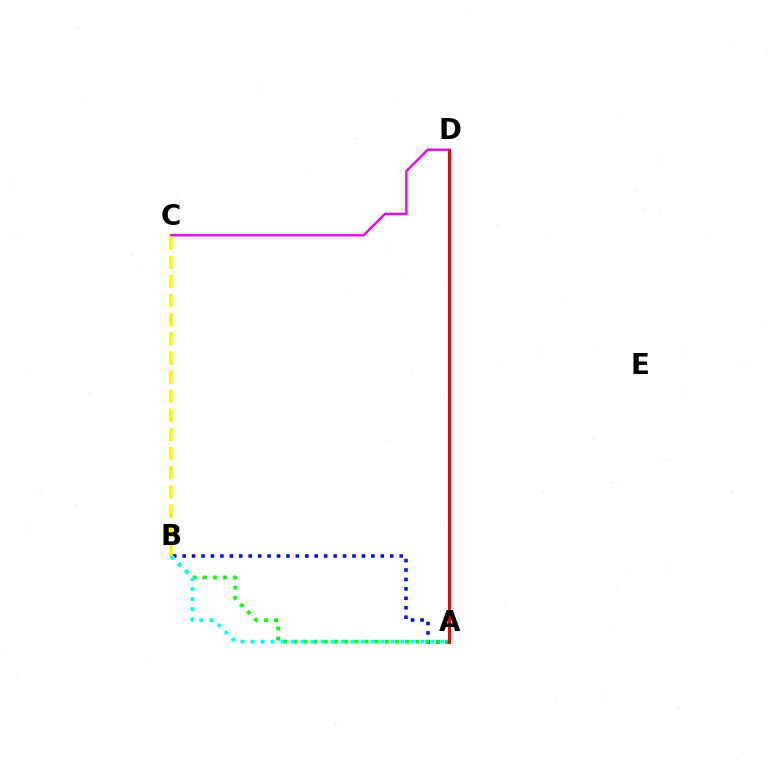{('A', 'B'): [{'color': '#0010ff', 'line_style': 'dotted', 'thickness': 2.56}, {'color': '#08ff00', 'line_style': 'dotted', 'thickness': 2.76}, {'color': '#00fff6', 'line_style': 'dotted', 'thickness': 2.72}], ('C', 'D'): [{'color': '#ee00ff', 'line_style': 'solid', 'thickness': 1.73}], ('B', 'C'): [{'color': '#fcf500', 'line_style': 'dashed', 'thickness': 2.6}], ('A', 'D'): [{'color': '#ff0000', 'line_style': 'solid', 'thickness': 2.21}]}